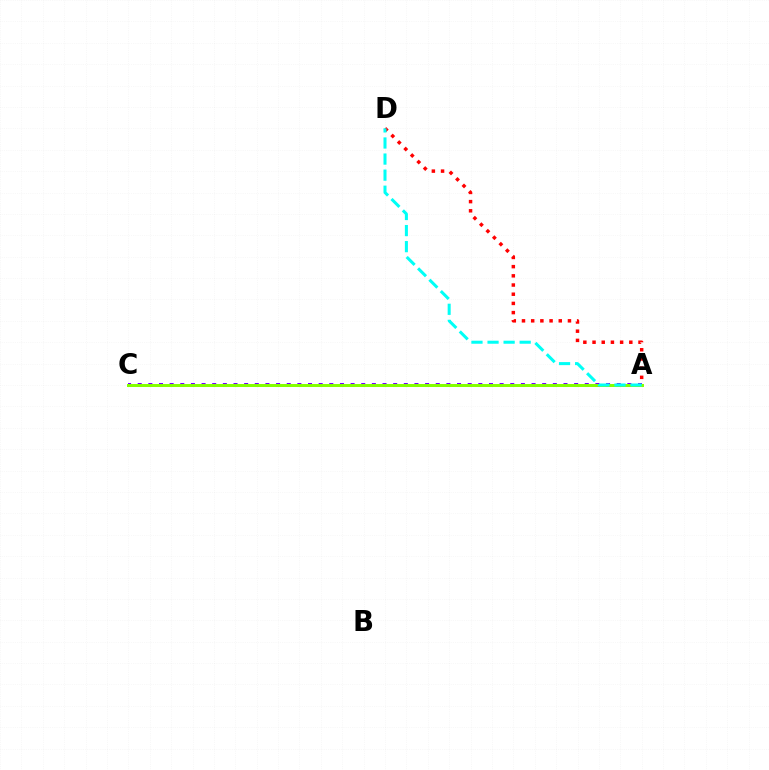{('A', 'C'): [{'color': '#7200ff', 'line_style': 'dotted', 'thickness': 2.89}, {'color': '#84ff00', 'line_style': 'solid', 'thickness': 2.15}], ('A', 'D'): [{'color': '#ff0000', 'line_style': 'dotted', 'thickness': 2.5}, {'color': '#00fff6', 'line_style': 'dashed', 'thickness': 2.18}]}